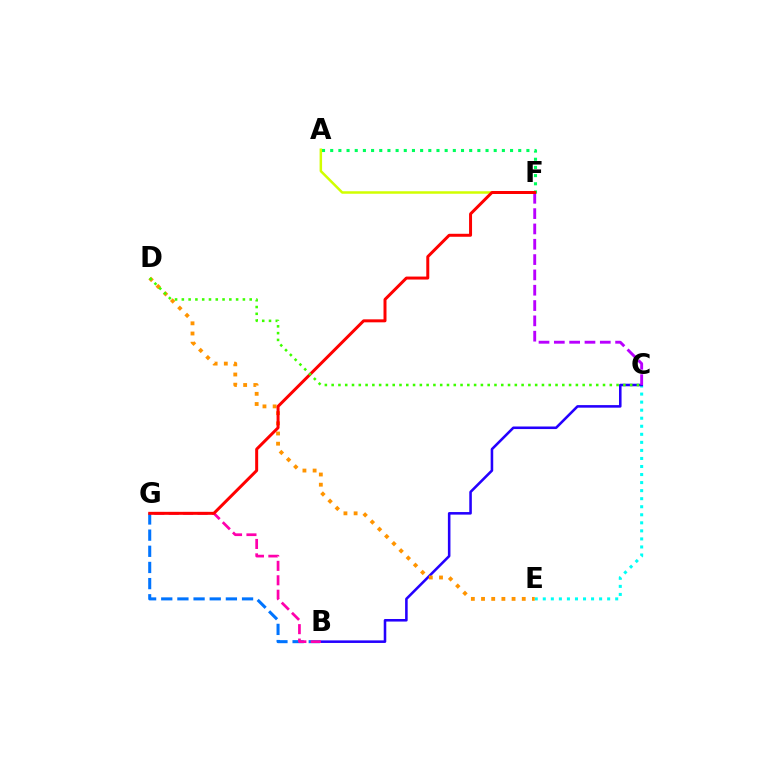{('C', 'E'): [{'color': '#00fff6', 'line_style': 'dotted', 'thickness': 2.19}], ('A', 'F'): [{'color': '#00ff5c', 'line_style': 'dotted', 'thickness': 2.22}, {'color': '#d1ff00', 'line_style': 'solid', 'thickness': 1.8}], ('B', 'G'): [{'color': '#0074ff', 'line_style': 'dashed', 'thickness': 2.2}, {'color': '#ff00ac', 'line_style': 'dashed', 'thickness': 1.96}], ('B', 'C'): [{'color': '#2500ff', 'line_style': 'solid', 'thickness': 1.85}], ('C', 'F'): [{'color': '#b900ff', 'line_style': 'dashed', 'thickness': 2.08}], ('D', 'E'): [{'color': '#ff9400', 'line_style': 'dotted', 'thickness': 2.77}], ('F', 'G'): [{'color': '#ff0000', 'line_style': 'solid', 'thickness': 2.15}], ('C', 'D'): [{'color': '#3dff00', 'line_style': 'dotted', 'thickness': 1.84}]}